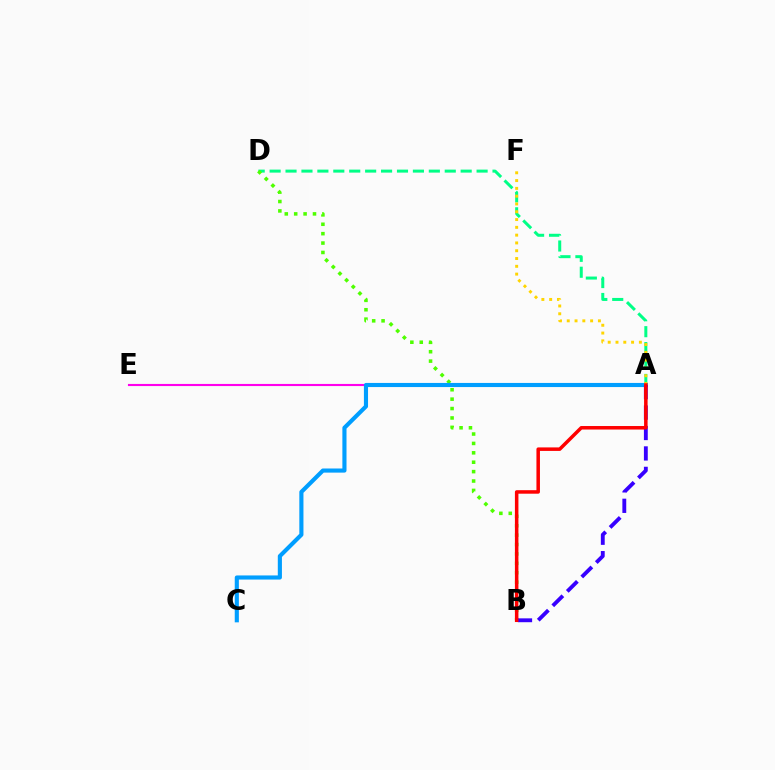{('A', 'E'): [{'color': '#ff00ed', 'line_style': 'solid', 'thickness': 1.53}], ('A', 'D'): [{'color': '#00ff86', 'line_style': 'dashed', 'thickness': 2.16}], ('B', 'D'): [{'color': '#4fff00', 'line_style': 'dotted', 'thickness': 2.55}], ('A', 'C'): [{'color': '#009eff', 'line_style': 'solid', 'thickness': 2.97}], ('A', 'B'): [{'color': '#3700ff', 'line_style': 'dashed', 'thickness': 2.78}, {'color': '#ff0000', 'line_style': 'solid', 'thickness': 2.53}], ('A', 'F'): [{'color': '#ffd500', 'line_style': 'dotted', 'thickness': 2.12}]}